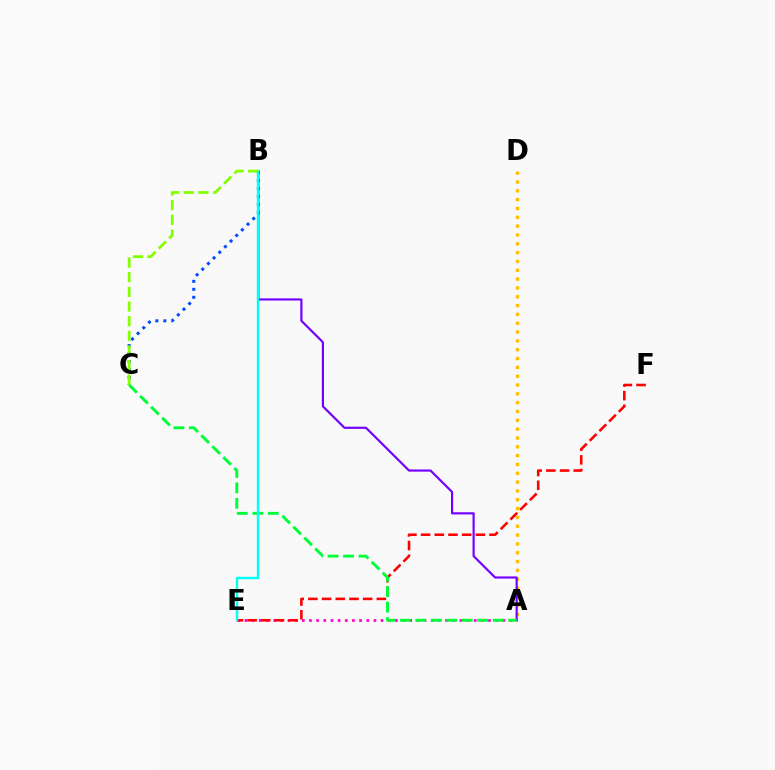{('A', 'D'): [{'color': '#ffbd00', 'line_style': 'dotted', 'thickness': 2.4}], ('A', 'B'): [{'color': '#7200ff', 'line_style': 'solid', 'thickness': 1.55}], ('A', 'E'): [{'color': '#ff00cf', 'line_style': 'dotted', 'thickness': 1.95}], ('E', 'F'): [{'color': '#ff0000', 'line_style': 'dashed', 'thickness': 1.86}], ('B', 'C'): [{'color': '#004bff', 'line_style': 'dotted', 'thickness': 2.17}, {'color': '#84ff00', 'line_style': 'dashed', 'thickness': 1.99}], ('A', 'C'): [{'color': '#00ff39', 'line_style': 'dashed', 'thickness': 2.1}], ('B', 'E'): [{'color': '#00fff6', 'line_style': 'solid', 'thickness': 1.73}]}